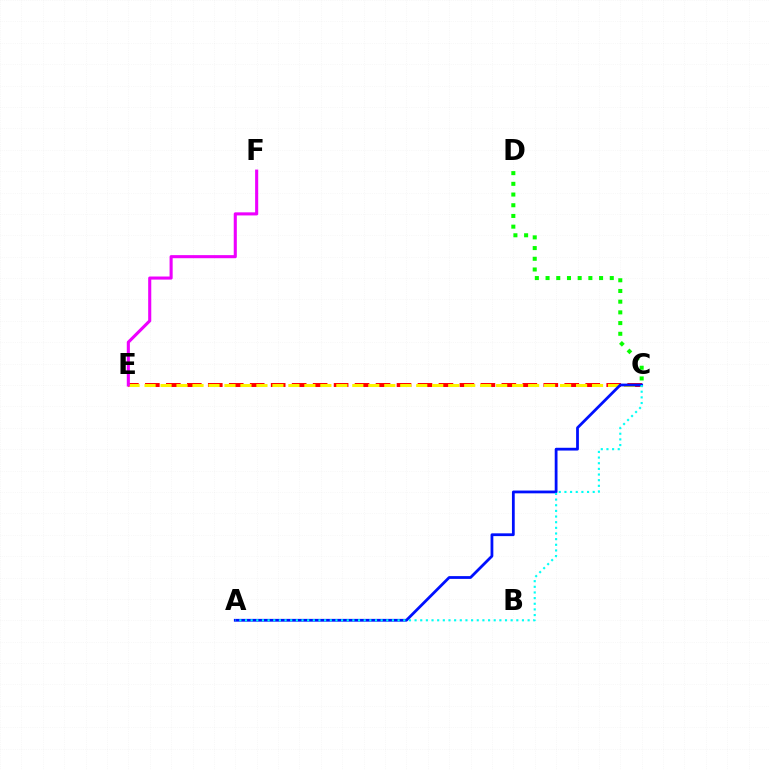{('C', 'D'): [{'color': '#08ff00', 'line_style': 'dotted', 'thickness': 2.91}], ('C', 'E'): [{'color': '#ff0000', 'line_style': 'dashed', 'thickness': 2.85}, {'color': '#fcf500', 'line_style': 'dashed', 'thickness': 2.17}], ('A', 'C'): [{'color': '#0010ff', 'line_style': 'solid', 'thickness': 2.0}, {'color': '#00fff6', 'line_style': 'dotted', 'thickness': 1.54}], ('E', 'F'): [{'color': '#ee00ff', 'line_style': 'solid', 'thickness': 2.23}]}